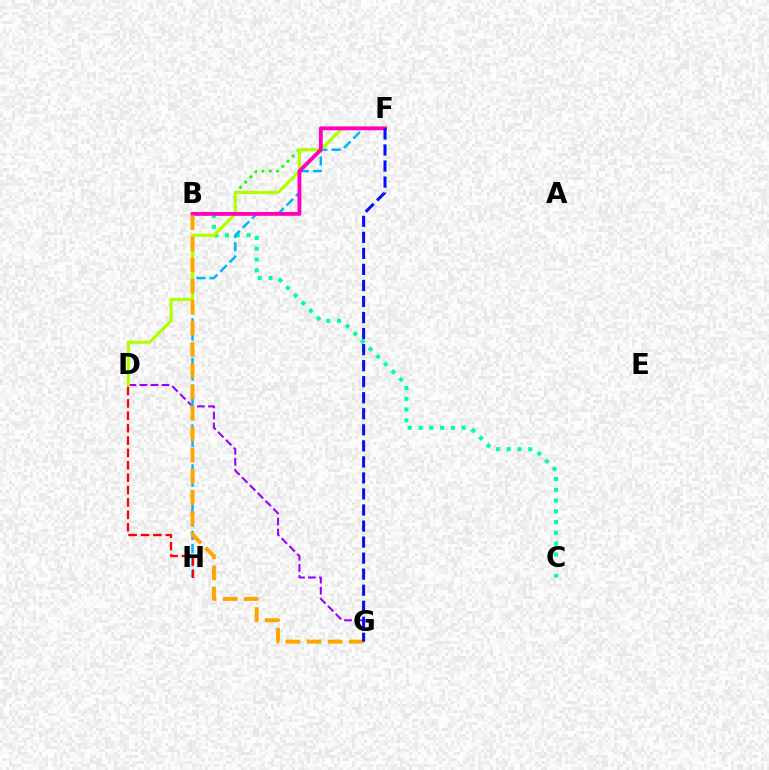{('D', 'G'): [{'color': '#9b00ff', 'line_style': 'dashed', 'thickness': 1.5}], ('B', 'C'): [{'color': '#00ff9d', 'line_style': 'dotted', 'thickness': 2.93}], ('B', 'F'): [{'color': '#08ff00', 'line_style': 'dotted', 'thickness': 1.98}, {'color': '#ff00bd', 'line_style': 'solid', 'thickness': 2.76}], ('F', 'H'): [{'color': '#00b5ff', 'line_style': 'dashed', 'thickness': 1.8}], ('D', 'F'): [{'color': '#b3ff00', 'line_style': 'solid', 'thickness': 2.29}], ('B', 'G'): [{'color': '#ffa500', 'line_style': 'dashed', 'thickness': 2.87}], ('D', 'H'): [{'color': '#ff0000', 'line_style': 'dashed', 'thickness': 1.68}], ('F', 'G'): [{'color': '#0010ff', 'line_style': 'dashed', 'thickness': 2.18}]}